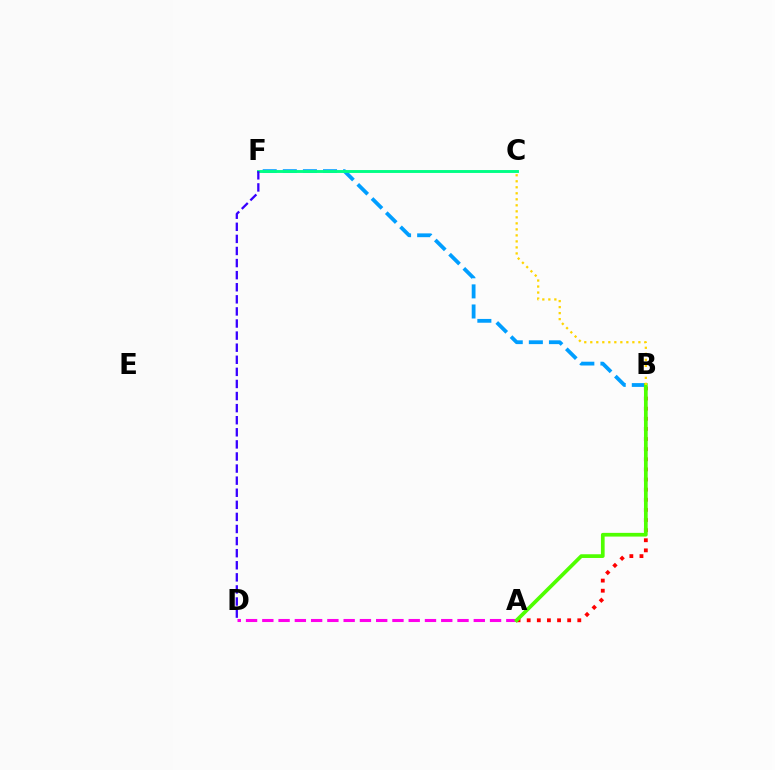{('A', 'B'): [{'color': '#ff0000', 'line_style': 'dotted', 'thickness': 2.75}, {'color': '#4fff00', 'line_style': 'solid', 'thickness': 2.67}], ('B', 'F'): [{'color': '#009eff', 'line_style': 'dashed', 'thickness': 2.73}], ('A', 'D'): [{'color': '#ff00ed', 'line_style': 'dashed', 'thickness': 2.21}], ('C', 'F'): [{'color': '#00ff86', 'line_style': 'solid', 'thickness': 2.08}], ('D', 'F'): [{'color': '#3700ff', 'line_style': 'dashed', 'thickness': 1.64}], ('B', 'C'): [{'color': '#ffd500', 'line_style': 'dotted', 'thickness': 1.63}]}